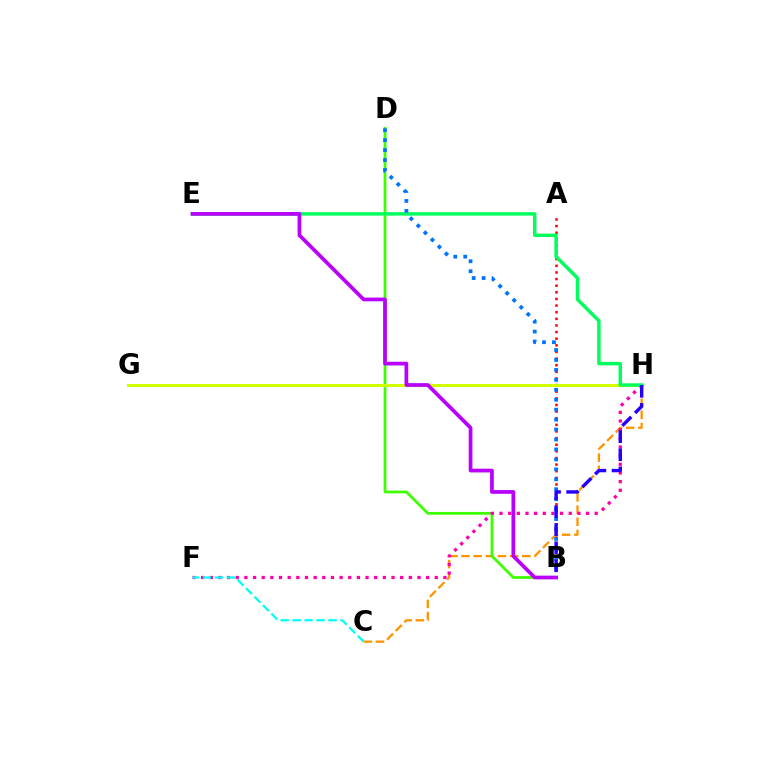{('A', 'B'): [{'color': '#ff0000', 'line_style': 'dotted', 'thickness': 1.8}], ('C', 'H'): [{'color': '#ff9400', 'line_style': 'dashed', 'thickness': 1.65}], ('B', 'D'): [{'color': '#3dff00', 'line_style': 'solid', 'thickness': 1.99}, {'color': '#0074ff', 'line_style': 'dotted', 'thickness': 2.7}], ('G', 'H'): [{'color': '#d1ff00', 'line_style': 'solid', 'thickness': 2.17}], ('F', 'H'): [{'color': '#ff00ac', 'line_style': 'dotted', 'thickness': 2.35}], ('E', 'H'): [{'color': '#00ff5c', 'line_style': 'solid', 'thickness': 2.48}], ('C', 'F'): [{'color': '#00fff6', 'line_style': 'dashed', 'thickness': 1.62}], ('B', 'E'): [{'color': '#b900ff', 'line_style': 'solid', 'thickness': 2.68}], ('B', 'H'): [{'color': '#2500ff', 'line_style': 'dashed', 'thickness': 2.46}]}